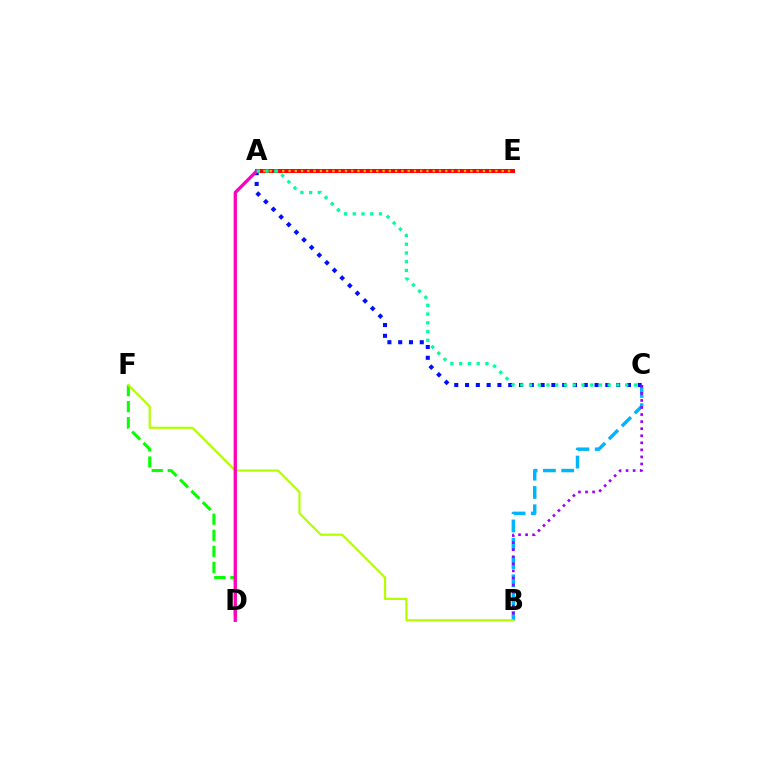{('A', 'E'): [{'color': '#ff0000', 'line_style': 'solid', 'thickness': 2.87}, {'color': '#ffa500', 'line_style': 'dotted', 'thickness': 1.7}], ('B', 'C'): [{'color': '#00b5ff', 'line_style': 'dashed', 'thickness': 2.49}, {'color': '#9b00ff', 'line_style': 'dotted', 'thickness': 1.92}], ('A', 'C'): [{'color': '#0010ff', 'line_style': 'dotted', 'thickness': 2.93}, {'color': '#00ff9d', 'line_style': 'dotted', 'thickness': 2.38}], ('D', 'F'): [{'color': '#08ff00', 'line_style': 'dashed', 'thickness': 2.18}], ('B', 'F'): [{'color': '#b3ff00', 'line_style': 'solid', 'thickness': 1.59}], ('A', 'D'): [{'color': '#ff00bd', 'line_style': 'solid', 'thickness': 2.39}]}